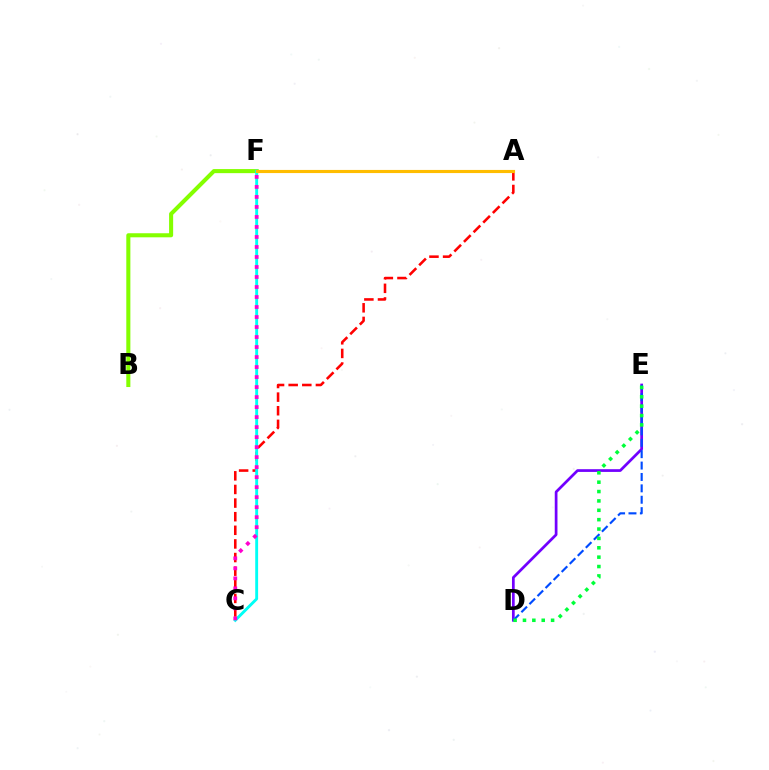{('B', 'F'): [{'color': '#84ff00', 'line_style': 'solid', 'thickness': 2.93}], ('D', 'E'): [{'color': '#7200ff', 'line_style': 'solid', 'thickness': 1.96}, {'color': '#004bff', 'line_style': 'dashed', 'thickness': 1.55}, {'color': '#00ff39', 'line_style': 'dotted', 'thickness': 2.55}], ('A', 'C'): [{'color': '#ff0000', 'line_style': 'dashed', 'thickness': 1.85}], ('C', 'F'): [{'color': '#00fff6', 'line_style': 'solid', 'thickness': 2.08}, {'color': '#ff00cf', 'line_style': 'dotted', 'thickness': 2.72}], ('A', 'F'): [{'color': '#ffbd00', 'line_style': 'solid', 'thickness': 2.26}]}